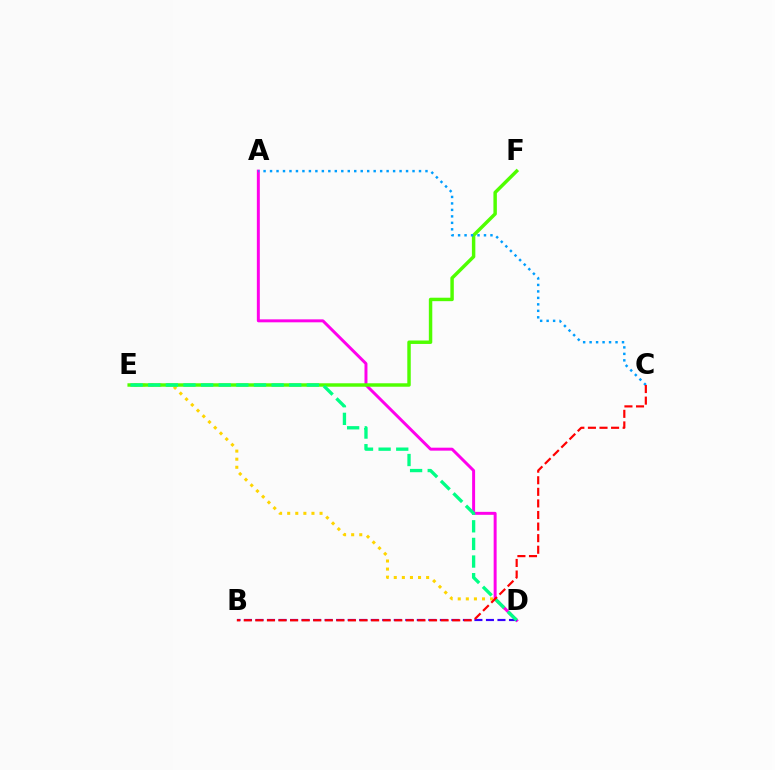{('D', 'E'): [{'color': '#ffd500', 'line_style': 'dotted', 'thickness': 2.2}, {'color': '#00ff86', 'line_style': 'dashed', 'thickness': 2.39}], ('A', 'D'): [{'color': '#ff00ed', 'line_style': 'solid', 'thickness': 2.13}], ('B', 'D'): [{'color': '#3700ff', 'line_style': 'dashed', 'thickness': 1.57}], ('E', 'F'): [{'color': '#4fff00', 'line_style': 'solid', 'thickness': 2.48}], ('A', 'C'): [{'color': '#009eff', 'line_style': 'dotted', 'thickness': 1.76}], ('B', 'C'): [{'color': '#ff0000', 'line_style': 'dashed', 'thickness': 1.57}]}